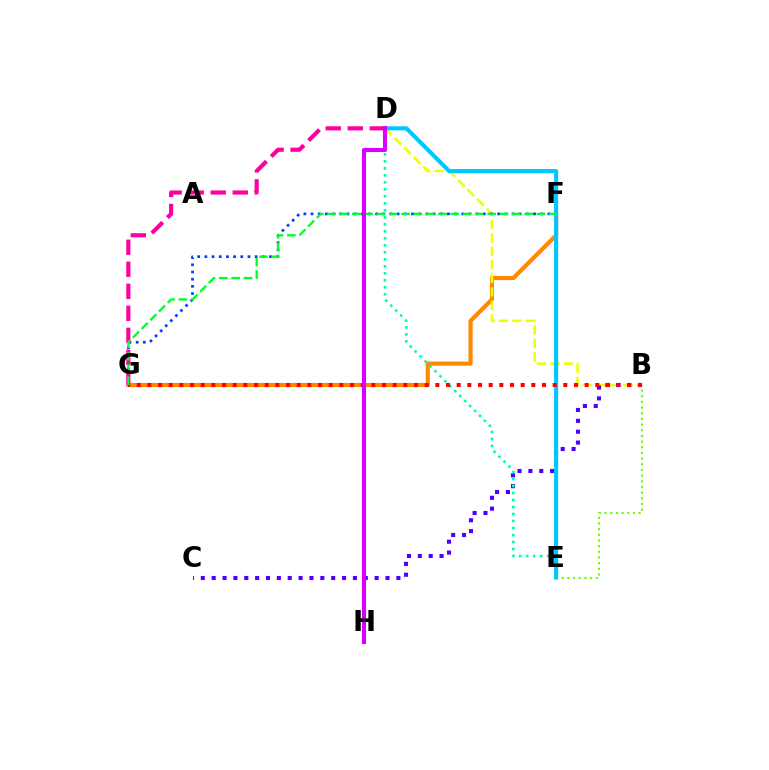{('F', 'G'): [{'color': '#ff8800', 'line_style': 'solid', 'thickness': 2.98}, {'color': '#003fff', 'line_style': 'dotted', 'thickness': 1.95}, {'color': '#00ff27', 'line_style': 'dashed', 'thickness': 1.67}], ('B', 'E'): [{'color': '#66ff00', 'line_style': 'dotted', 'thickness': 1.54}], ('B', 'D'): [{'color': '#eeff00', 'line_style': 'dashed', 'thickness': 1.83}], ('B', 'C'): [{'color': '#4f00ff', 'line_style': 'dotted', 'thickness': 2.95}], ('D', 'G'): [{'color': '#ff00a0', 'line_style': 'dashed', 'thickness': 2.99}], ('D', 'E'): [{'color': '#00ffaf', 'line_style': 'dotted', 'thickness': 1.9}, {'color': '#00c7ff', 'line_style': 'solid', 'thickness': 2.95}], ('B', 'G'): [{'color': '#ff0000', 'line_style': 'dotted', 'thickness': 2.9}], ('D', 'H'): [{'color': '#d600ff', 'line_style': 'solid', 'thickness': 2.94}]}